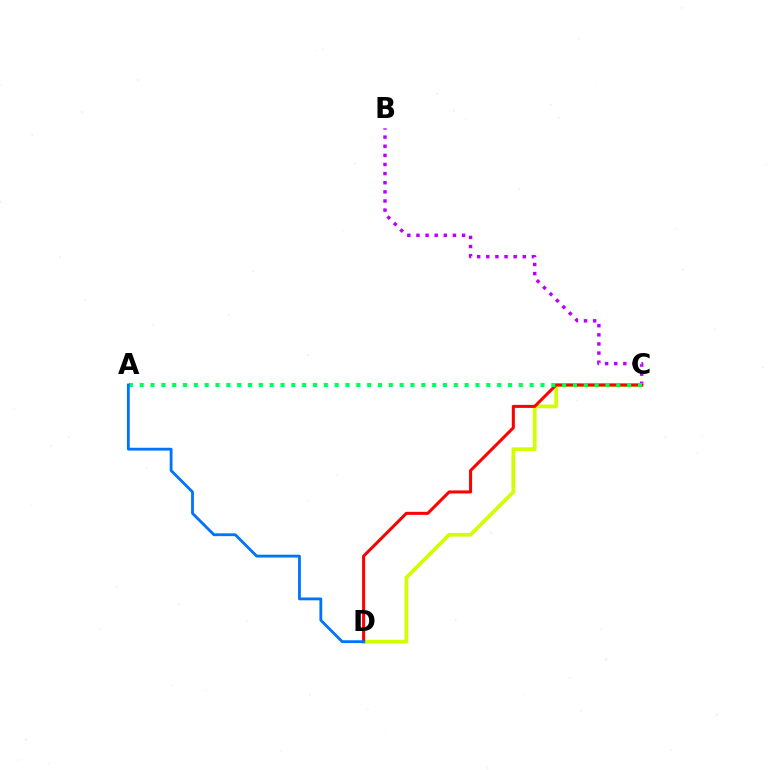{('B', 'C'): [{'color': '#b900ff', 'line_style': 'dotted', 'thickness': 2.48}], ('C', 'D'): [{'color': '#d1ff00', 'line_style': 'solid', 'thickness': 2.69}, {'color': '#ff0000', 'line_style': 'solid', 'thickness': 2.19}], ('A', 'C'): [{'color': '#00ff5c', 'line_style': 'dotted', 'thickness': 2.94}], ('A', 'D'): [{'color': '#0074ff', 'line_style': 'solid', 'thickness': 2.04}]}